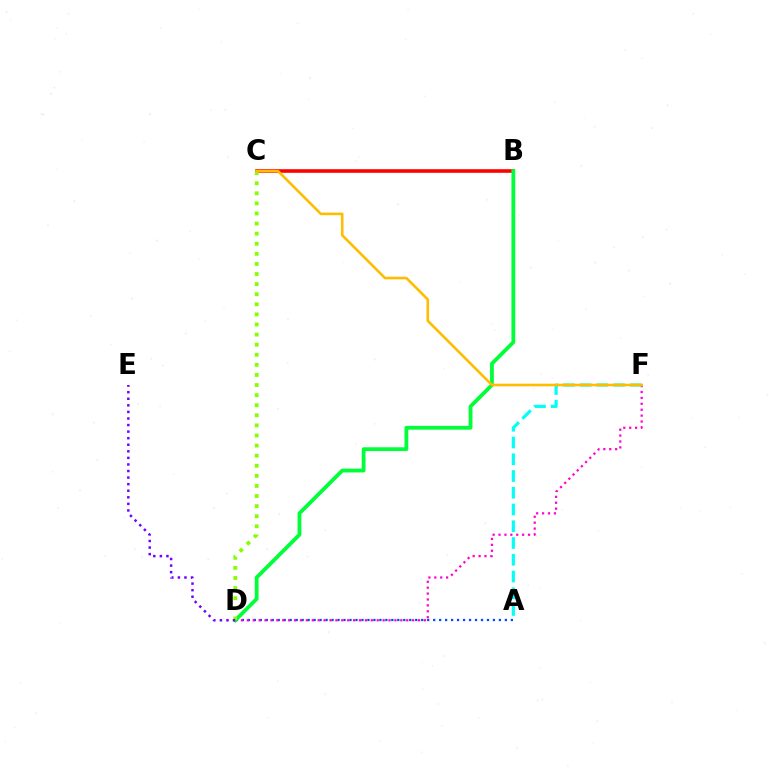{('A', 'D'): [{'color': '#004bff', 'line_style': 'dotted', 'thickness': 1.62}], ('D', 'F'): [{'color': '#ff00cf', 'line_style': 'dotted', 'thickness': 1.6}], ('A', 'F'): [{'color': '#00fff6', 'line_style': 'dashed', 'thickness': 2.28}], ('B', 'C'): [{'color': '#ff0000', 'line_style': 'solid', 'thickness': 2.6}], ('B', 'D'): [{'color': '#00ff39', 'line_style': 'solid', 'thickness': 2.73}], ('C', 'D'): [{'color': '#84ff00', 'line_style': 'dotted', 'thickness': 2.74}], ('C', 'F'): [{'color': '#ffbd00', 'line_style': 'solid', 'thickness': 1.87}], ('D', 'E'): [{'color': '#7200ff', 'line_style': 'dotted', 'thickness': 1.78}]}